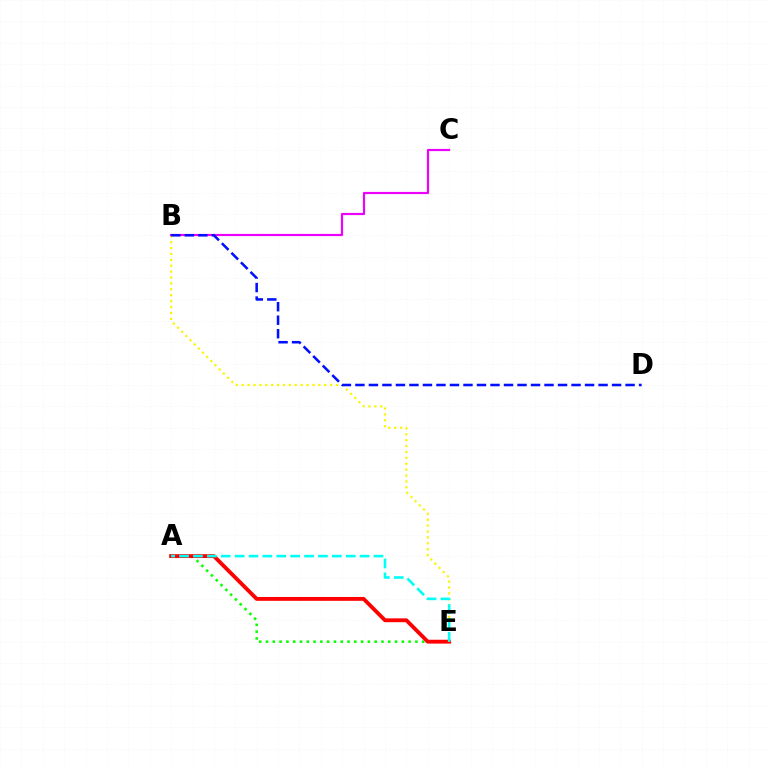{('A', 'E'): [{'color': '#08ff00', 'line_style': 'dotted', 'thickness': 1.84}, {'color': '#ff0000', 'line_style': 'solid', 'thickness': 2.77}, {'color': '#00fff6', 'line_style': 'dashed', 'thickness': 1.89}], ('B', 'E'): [{'color': '#fcf500', 'line_style': 'dotted', 'thickness': 1.6}], ('B', 'C'): [{'color': '#ee00ff', 'line_style': 'solid', 'thickness': 1.57}], ('B', 'D'): [{'color': '#0010ff', 'line_style': 'dashed', 'thickness': 1.84}]}